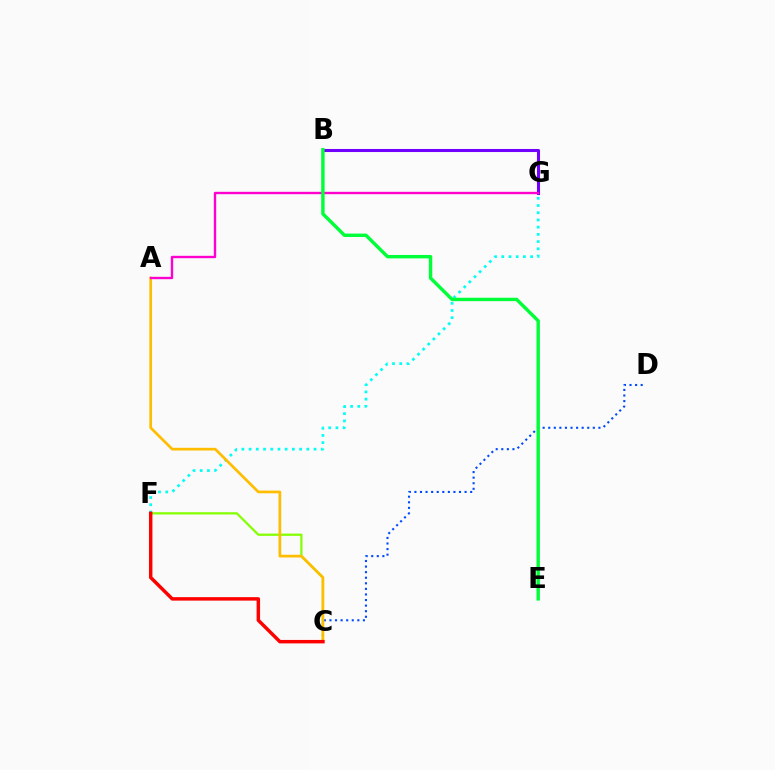{('C', 'F'): [{'color': '#84ff00', 'line_style': 'solid', 'thickness': 1.61}, {'color': '#ff0000', 'line_style': 'solid', 'thickness': 2.49}], ('C', 'D'): [{'color': '#004bff', 'line_style': 'dotted', 'thickness': 1.51}], ('F', 'G'): [{'color': '#00fff6', 'line_style': 'dotted', 'thickness': 1.96}], ('B', 'G'): [{'color': '#7200ff', 'line_style': 'solid', 'thickness': 2.2}], ('A', 'C'): [{'color': '#ffbd00', 'line_style': 'solid', 'thickness': 1.95}], ('A', 'G'): [{'color': '#ff00cf', 'line_style': 'solid', 'thickness': 1.7}], ('B', 'E'): [{'color': '#00ff39', 'line_style': 'solid', 'thickness': 2.45}]}